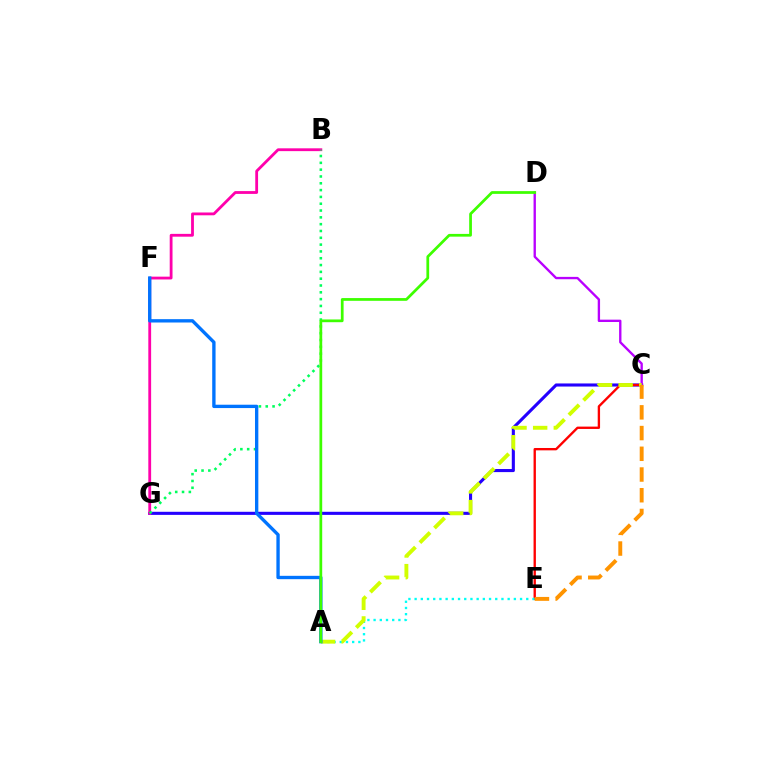{('C', 'G'): [{'color': '#2500ff', 'line_style': 'solid', 'thickness': 2.23}], ('C', 'E'): [{'color': '#ff0000', 'line_style': 'solid', 'thickness': 1.69}, {'color': '#ff9400', 'line_style': 'dashed', 'thickness': 2.82}], ('B', 'G'): [{'color': '#ff00ac', 'line_style': 'solid', 'thickness': 2.02}, {'color': '#00ff5c', 'line_style': 'dotted', 'thickness': 1.85}], ('A', 'E'): [{'color': '#00fff6', 'line_style': 'dotted', 'thickness': 1.69}], ('C', 'D'): [{'color': '#b900ff', 'line_style': 'solid', 'thickness': 1.69}], ('A', 'C'): [{'color': '#d1ff00', 'line_style': 'dashed', 'thickness': 2.8}], ('A', 'F'): [{'color': '#0074ff', 'line_style': 'solid', 'thickness': 2.41}], ('A', 'D'): [{'color': '#3dff00', 'line_style': 'solid', 'thickness': 1.97}]}